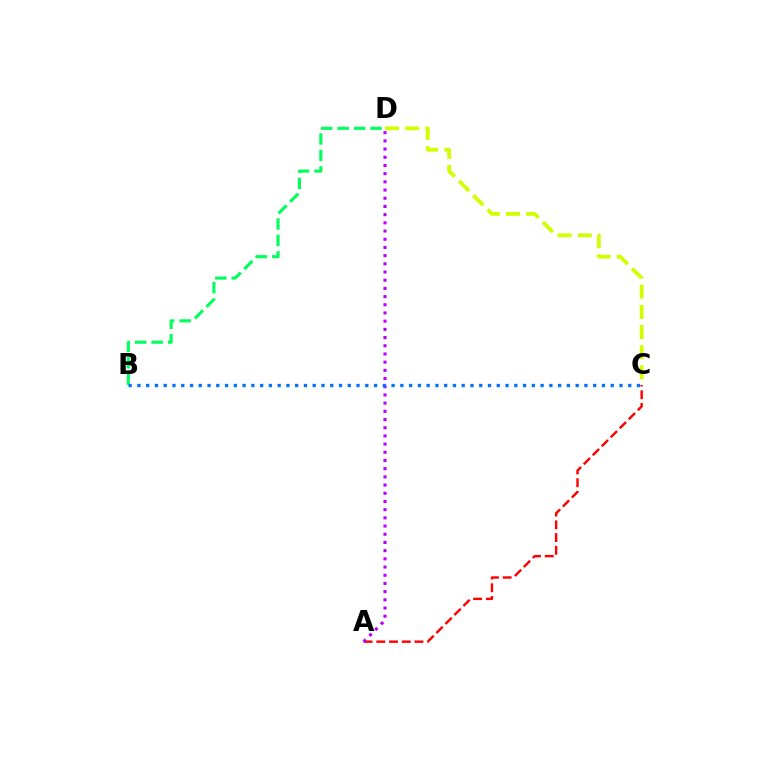{('A', 'C'): [{'color': '#ff0000', 'line_style': 'dashed', 'thickness': 1.73}], ('A', 'D'): [{'color': '#b900ff', 'line_style': 'dotted', 'thickness': 2.23}], ('B', 'D'): [{'color': '#00ff5c', 'line_style': 'dashed', 'thickness': 2.24}], ('C', 'D'): [{'color': '#d1ff00', 'line_style': 'dashed', 'thickness': 2.74}], ('B', 'C'): [{'color': '#0074ff', 'line_style': 'dotted', 'thickness': 2.38}]}